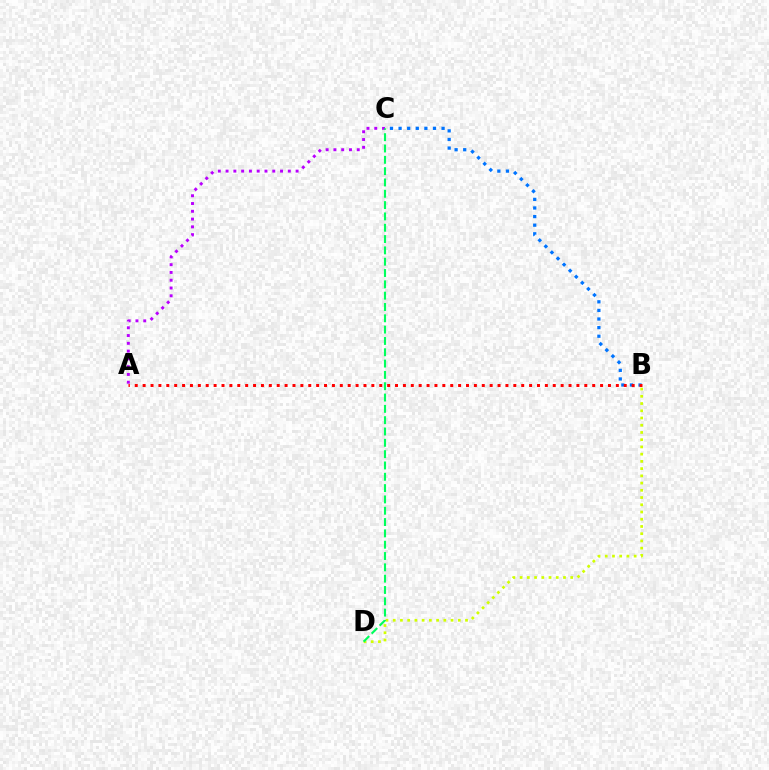{('A', 'C'): [{'color': '#b900ff', 'line_style': 'dotted', 'thickness': 2.11}], ('B', 'D'): [{'color': '#d1ff00', 'line_style': 'dotted', 'thickness': 1.96}], ('C', 'D'): [{'color': '#00ff5c', 'line_style': 'dashed', 'thickness': 1.54}], ('B', 'C'): [{'color': '#0074ff', 'line_style': 'dotted', 'thickness': 2.34}], ('A', 'B'): [{'color': '#ff0000', 'line_style': 'dotted', 'thickness': 2.14}]}